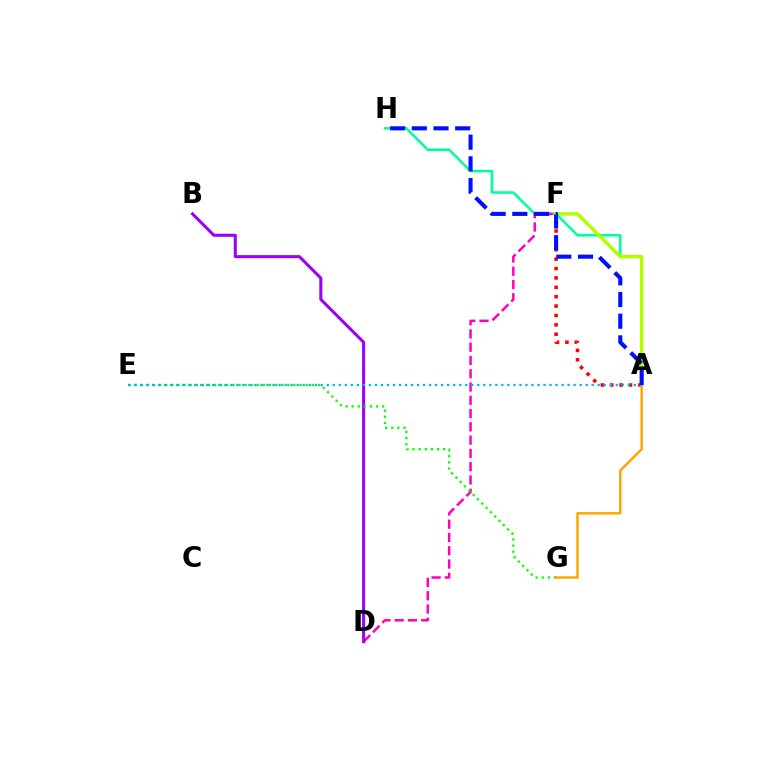{('A', 'H'): [{'color': '#00ff9d', 'line_style': 'solid', 'thickness': 1.84}, {'color': '#0010ff', 'line_style': 'dashed', 'thickness': 2.95}], ('D', 'F'): [{'color': '#ff00bd', 'line_style': 'dashed', 'thickness': 1.8}], ('A', 'F'): [{'color': '#ff0000', 'line_style': 'dotted', 'thickness': 2.55}, {'color': '#b3ff00', 'line_style': 'solid', 'thickness': 2.53}], ('B', 'D'): [{'color': '#9b00ff', 'line_style': 'solid', 'thickness': 2.2}], ('E', 'G'): [{'color': '#08ff00', 'line_style': 'dotted', 'thickness': 1.66}], ('A', 'G'): [{'color': '#ffa500', 'line_style': 'solid', 'thickness': 1.76}], ('A', 'E'): [{'color': '#00b5ff', 'line_style': 'dotted', 'thickness': 1.64}]}